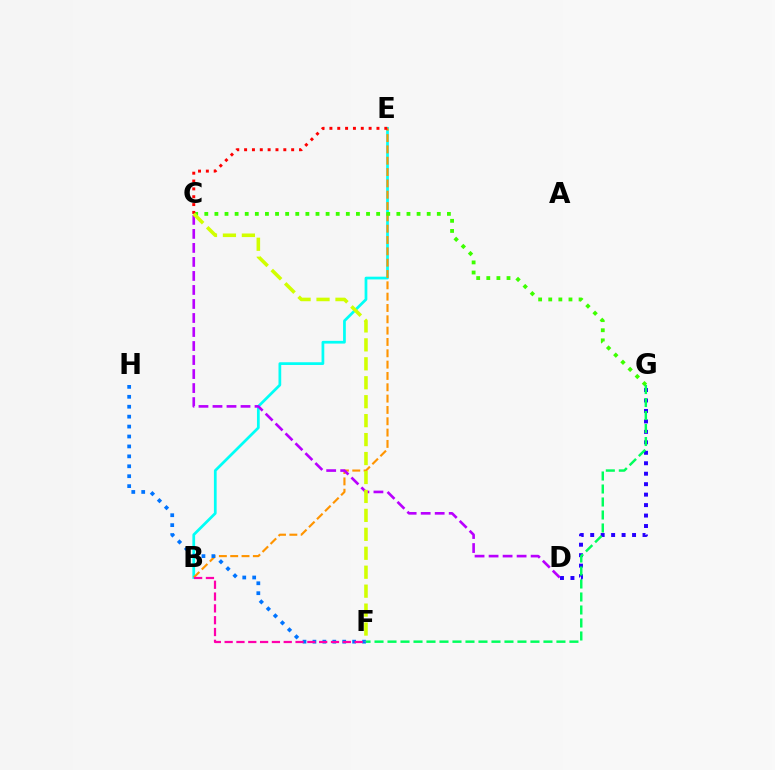{('B', 'E'): [{'color': '#00fff6', 'line_style': 'solid', 'thickness': 1.97}, {'color': '#ff9400', 'line_style': 'dashed', 'thickness': 1.54}], ('D', 'G'): [{'color': '#2500ff', 'line_style': 'dotted', 'thickness': 2.84}], ('F', 'H'): [{'color': '#0074ff', 'line_style': 'dotted', 'thickness': 2.7}], ('B', 'F'): [{'color': '#ff00ac', 'line_style': 'dashed', 'thickness': 1.61}], ('C', 'G'): [{'color': '#3dff00', 'line_style': 'dotted', 'thickness': 2.75}], ('C', 'E'): [{'color': '#ff0000', 'line_style': 'dotted', 'thickness': 2.13}], ('C', 'D'): [{'color': '#b900ff', 'line_style': 'dashed', 'thickness': 1.9}], ('C', 'F'): [{'color': '#d1ff00', 'line_style': 'dashed', 'thickness': 2.57}], ('F', 'G'): [{'color': '#00ff5c', 'line_style': 'dashed', 'thickness': 1.77}]}